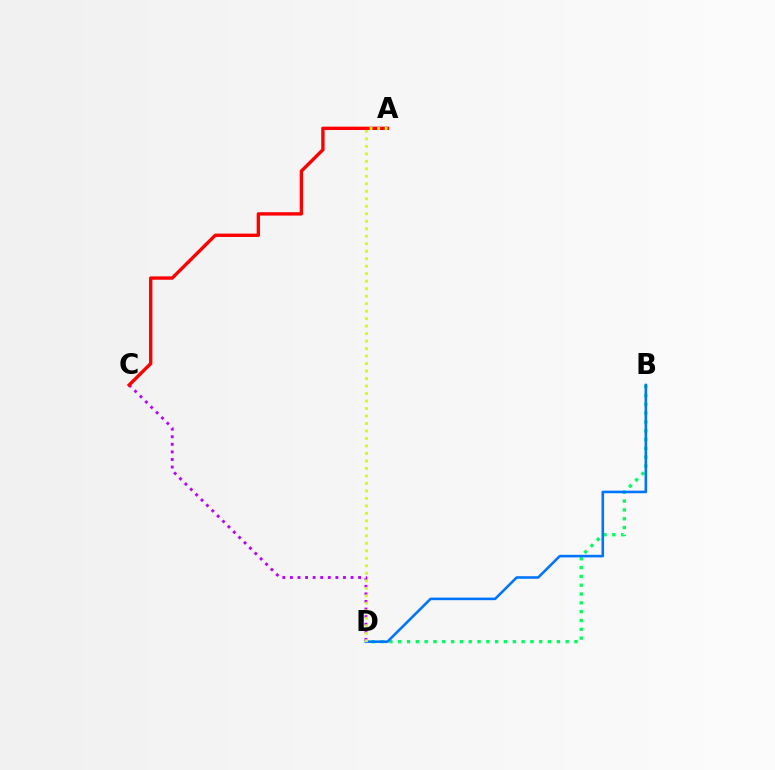{('B', 'D'): [{'color': '#00ff5c', 'line_style': 'dotted', 'thickness': 2.39}, {'color': '#0074ff', 'line_style': 'solid', 'thickness': 1.86}], ('C', 'D'): [{'color': '#b900ff', 'line_style': 'dotted', 'thickness': 2.06}], ('A', 'C'): [{'color': '#ff0000', 'line_style': 'solid', 'thickness': 2.42}], ('A', 'D'): [{'color': '#d1ff00', 'line_style': 'dotted', 'thickness': 2.04}]}